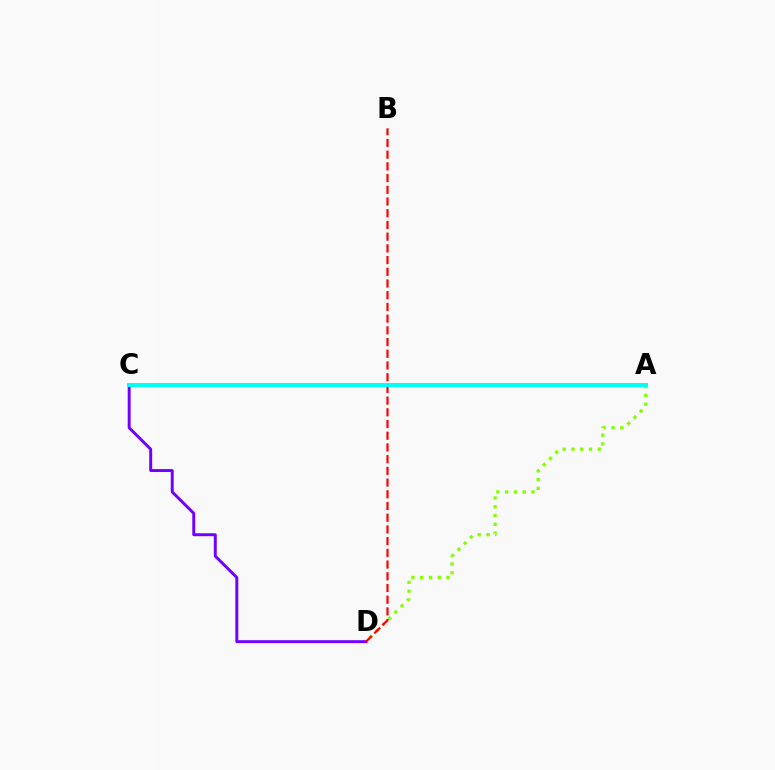{('A', 'D'): [{'color': '#84ff00', 'line_style': 'dotted', 'thickness': 2.38}], ('C', 'D'): [{'color': '#7200ff', 'line_style': 'solid', 'thickness': 2.12}], ('B', 'D'): [{'color': '#ff0000', 'line_style': 'dashed', 'thickness': 1.59}], ('A', 'C'): [{'color': '#00fff6', 'line_style': 'solid', 'thickness': 2.89}]}